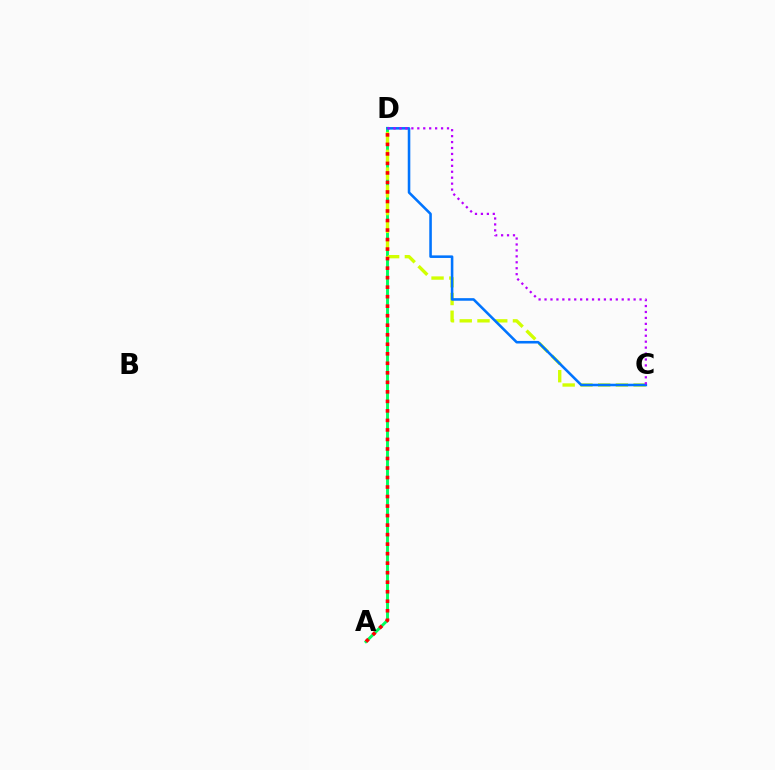{('A', 'D'): [{'color': '#00ff5c', 'line_style': 'solid', 'thickness': 2.1}, {'color': '#ff0000', 'line_style': 'dotted', 'thickness': 2.59}], ('C', 'D'): [{'color': '#d1ff00', 'line_style': 'dashed', 'thickness': 2.41}, {'color': '#0074ff', 'line_style': 'solid', 'thickness': 1.85}, {'color': '#b900ff', 'line_style': 'dotted', 'thickness': 1.61}]}